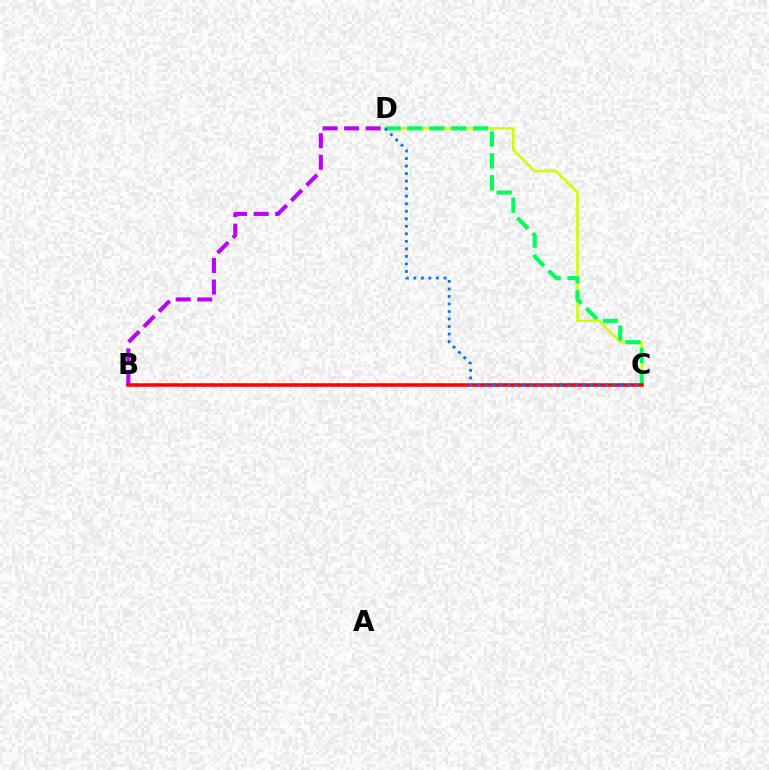{('C', 'D'): [{'color': '#d1ff00', 'line_style': 'solid', 'thickness': 1.85}, {'color': '#00ff5c', 'line_style': 'dashed', 'thickness': 2.98}, {'color': '#0074ff', 'line_style': 'dotted', 'thickness': 2.05}], ('B', 'D'): [{'color': '#b900ff', 'line_style': 'dashed', 'thickness': 2.93}], ('B', 'C'): [{'color': '#ff0000', 'line_style': 'solid', 'thickness': 2.53}]}